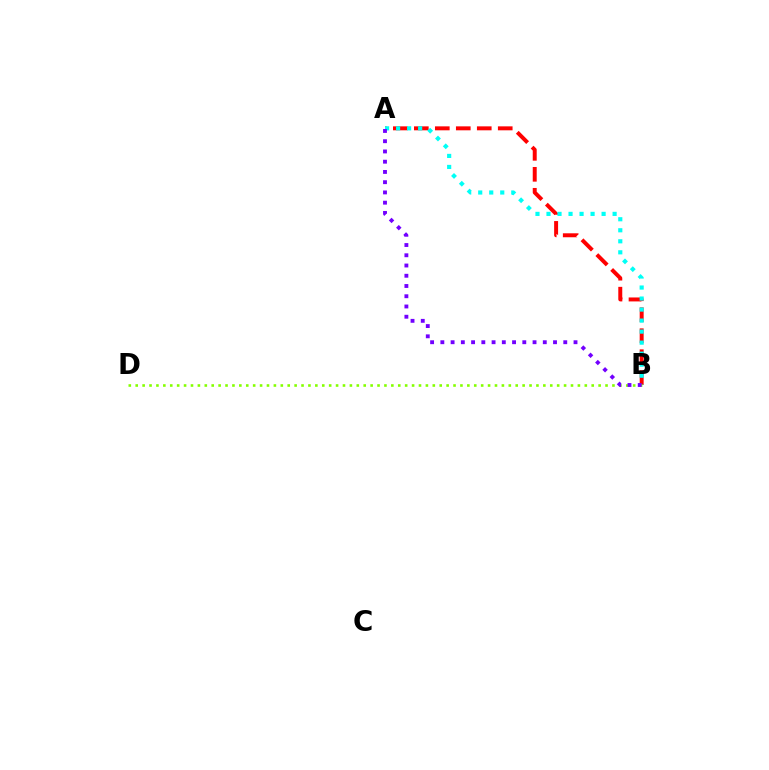{('A', 'B'): [{'color': '#ff0000', 'line_style': 'dashed', 'thickness': 2.85}, {'color': '#00fff6', 'line_style': 'dotted', 'thickness': 2.99}, {'color': '#7200ff', 'line_style': 'dotted', 'thickness': 2.78}], ('B', 'D'): [{'color': '#84ff00', 'line_style': 'dotted', 'thickness': 1.88}]}